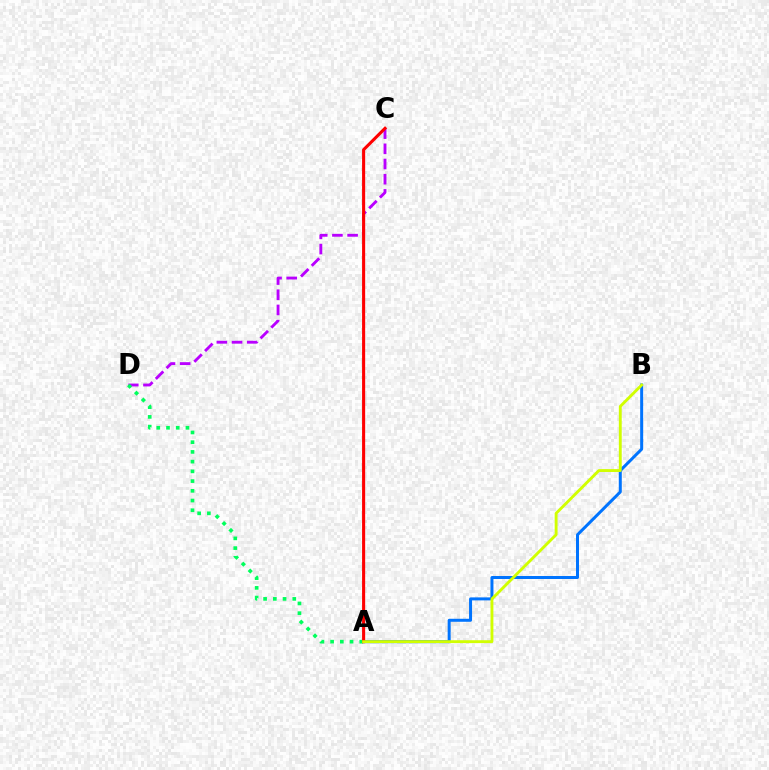{('C', 'D'): [{'color': '#b900ff', 'line_style': 'dashed', 'thickness': 2.06}], ('A', 'D'): [{'color': '#00ff5c', 'line_style': 'dotted', 'thickness': 2.64}], ('A', 'B'): [{'color': '#0074ff', 'line_style': 'solid', 'thickness': 2.16}, {'color': '#d1ff00', 'line_style': 'solid', 'thickness': 2.07}], ('A', 'C'): [{'color': '#ff0000', 'line_style': 'solid', 'thickness': 2.22}]}